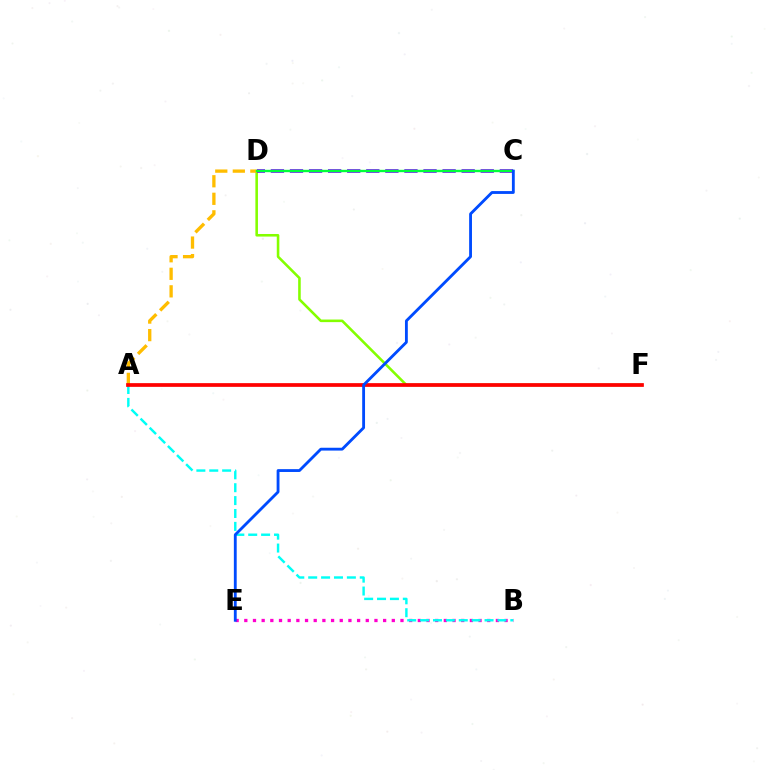{('B', 'E'): [{'color': '#ff00cf', 'line_style': 'dotted', 'thickness': 2.36}], ('A', 'B'): [{'color': '#00fff6', 'line_style': 'dashed', 'thickness': 1.75}], ('D', 'F'): [{'color': '#84ff00', 'line_style': 'solid', 'thickness': 1.86}], ('A', 'D'): [{'color': '#ffbd00', 'line_style': 'dashed', 'thickness': 2.38}], ('C', 'D'): [{'color': '#7200ff', 'line_style': 'dashed', 'thickness': 2.59}, {'color': '#00ff39', 'line_style': 'solid', 'thickness': 1.7}], ('A', 'F'): [{'color': '#ff0000', 'line_style': 'solid', 'thickness': 2.68}], ('C', 'E'): [{'color': '#004bff', 'line_style': 'solid', 'thickness': 2.04}]}